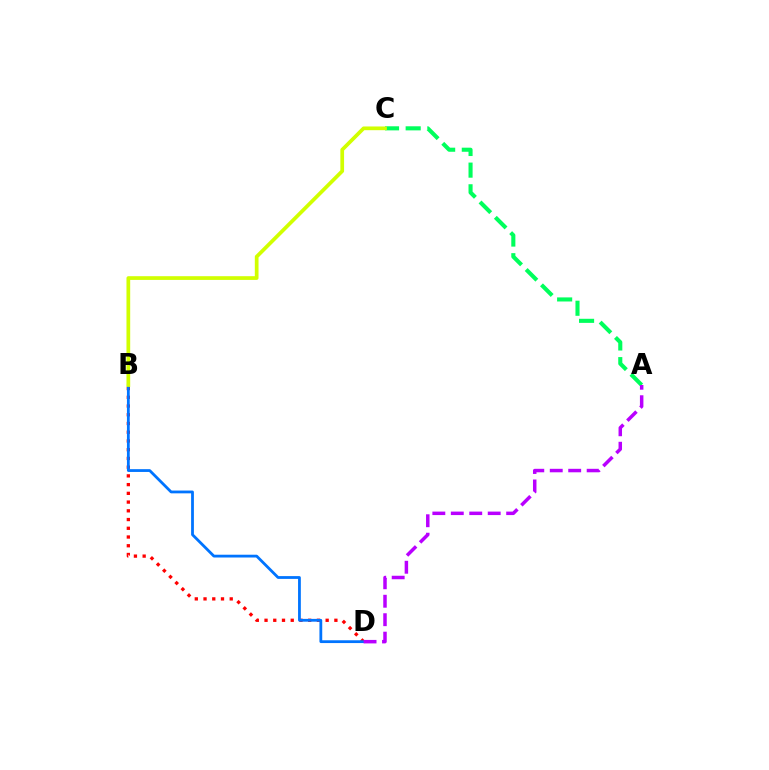{('B', 'D'): [{'color': '#ff0000', 'line_style': 'dotted', 'thickness': 2.37}, {'color': '#0074ff', 'line_style': 'solid', 'thickness': 2.01}], ('A', 'C'): [{'color': '#00ff5c', 'line_style': 'dashed', 'thickness': 2.94}], ('B', 'C'): [{'color': '#d1ff00', 'line_style': 'solid', 'thickness': 2.68}], ('A', 'D'): [{'color': '#b900ff', 'line_style': 'dashed', 'thickness': 2.51}]}